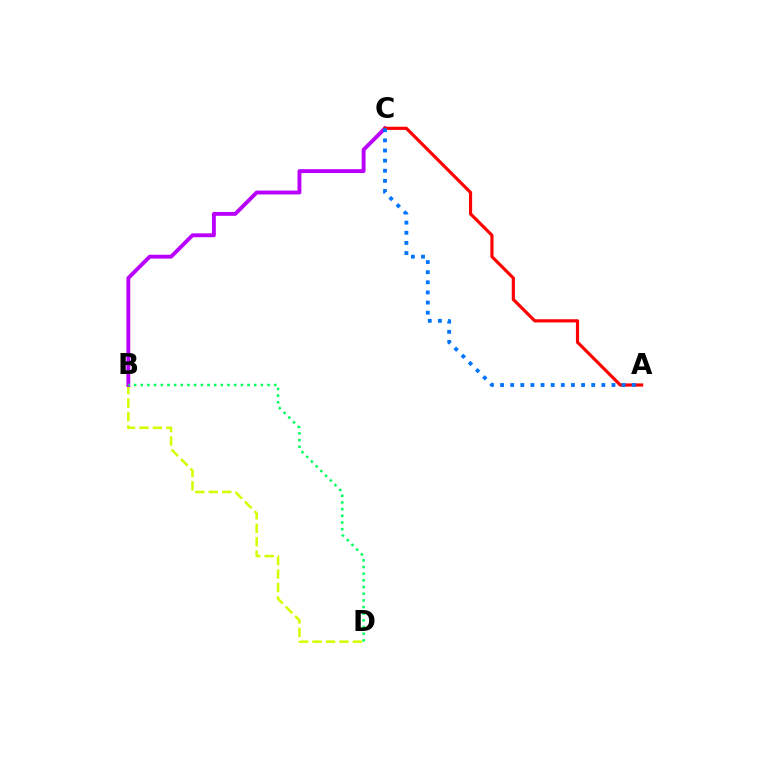{('B', 'D'): [{'color': '#d1ff00', 'line_style': 'dashed', 'thickness': 1.83}, {'color': '#00ff5c', 'line_style': 'dotted', 'thickness': 1.81}], ('B', 'C'): [{'color': '#b900ff', 'line_style': 'solid', 'thickness': 2.78}], ('A', 'C'): [{'color': '#ff0000', 'line_style': 'solid', 'thickness': 2.28}, {'color': '#0074ff', 'line_style': 'dotted', 'thickness': 2.75}]}